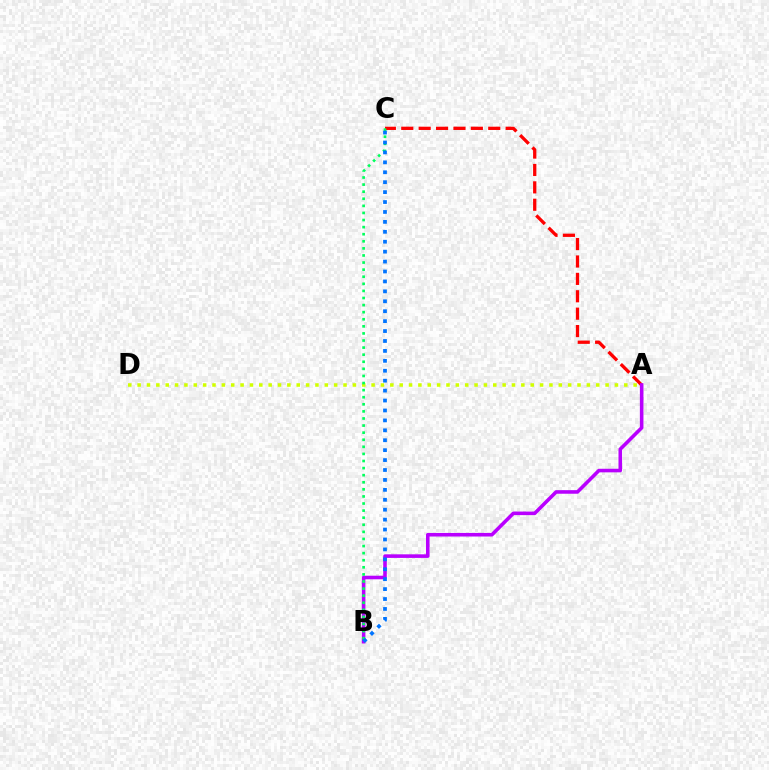{('A', 'D'): [{'color': '#d1ff00', 'line_style': 'dotted', 'thickness': 2.54}], ('A', 'C'): [{'color': '#ff0000', 'line_style': 'dashed', 'thickness': 2.36}], ('A', 'B'): [{'color': '#b900ff', 'line_style': 'solid', 'thickness': 2.58}], ('B', 'C'): [{'color': '#00ff5c', 'line_style': 'dotted', 'thickness': 1.93}, {'color': '#0074ff', 'line_style': 'dotted', 'thickness': 2.7}]}